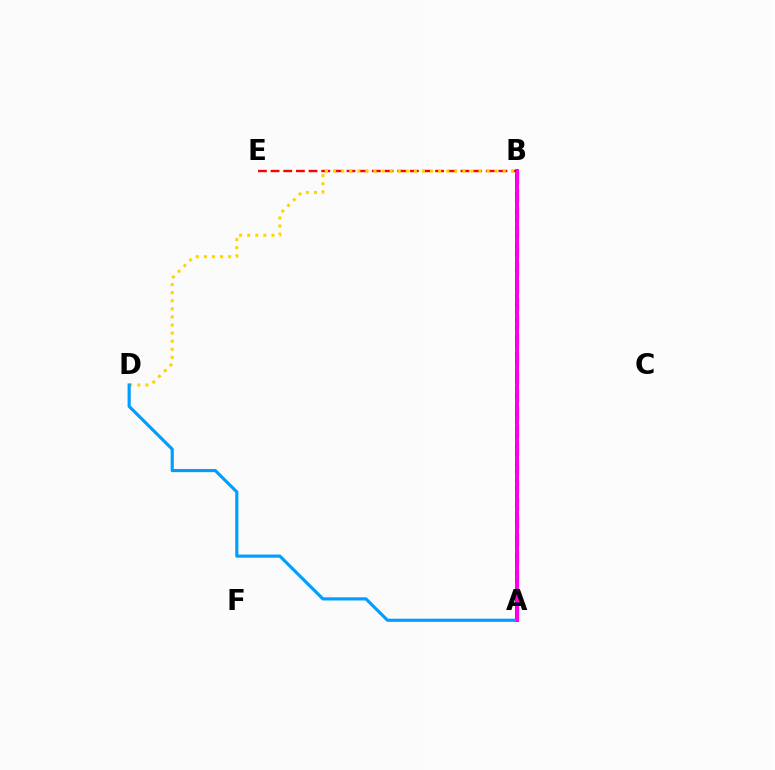{('A', 'B'): [{'color': '#00ff86', 'line_style': 'dashed', 'thickness': 2.46}, {'color': '#3700ff', 'line_style': 'solid', 'thickness': 2.52}, {'color': '#4fff00', 'line_style': 'dotted', 'thickness': 2.28}, {'color': '#ff00ed', 'line_style': 'solid', 'thickness': 2.19}], ('B', 'E'): [{'color': '#ff0000', 'line_style': 'dashed', 'thickness': 1.72}], ('B', 'D'): [{'color': '#ffd500', 'line_style': 'dotted', 'thickness': 2.2}], ('A', 'D'): [{'color': '#009eff', 'line_style': 'solid', 'thickness': 2.27}]}